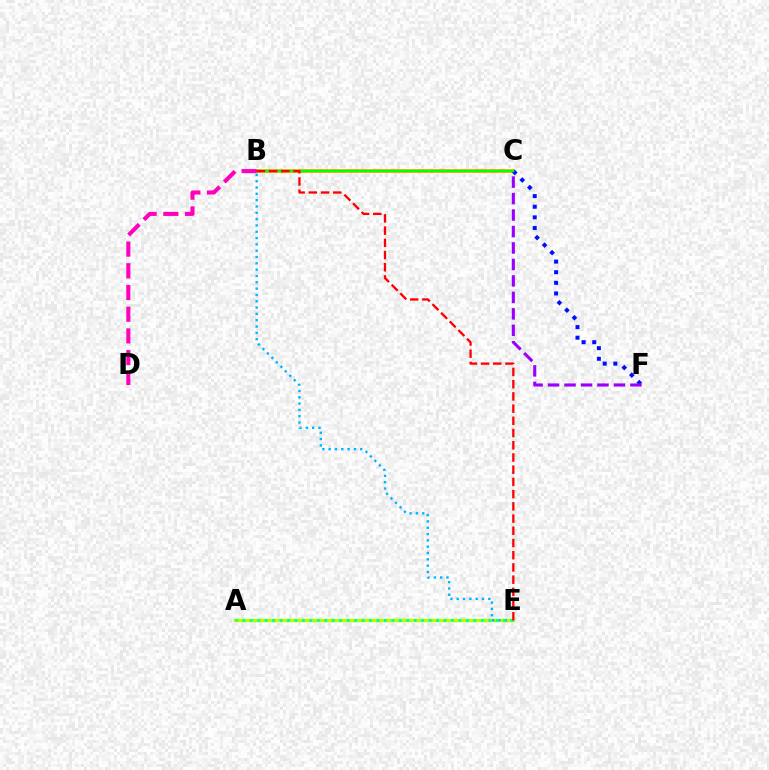{('B', 'C'): [{'color': '#ffa500', 'line_style': 'solid', 'thickness': 2.68}, {'color': '#08ff00', 'line_style': 'solid', 'thickness': 1.73}], ('C', 'F'): [{'color': '#0010ff', 'line_style': 'dotted', 'thickness': 2.89}, {'color': '#9b00ff', 'line_style': 'dashed', 'thickness': 2.24}], ('A', 'E'): [{'color': '#b3ff00', 'line_style': 'solid', 'thickness': 2.43}, {'color': '#00ff9d', 'line_style': 'dotted', 'thickness': 2.03}], ('B', 'E'): [{'color': '#00b5ff', 'line_style': 'dotted', 'thickness': 1.72}, {'color': '#ff0000', 'line_style': 'dashed', 'thickness': 1.66}], ('B', 'D'): [{'color': '#ff00bd', 'line_style': 'dashed', 'thickness': 2.95}]}